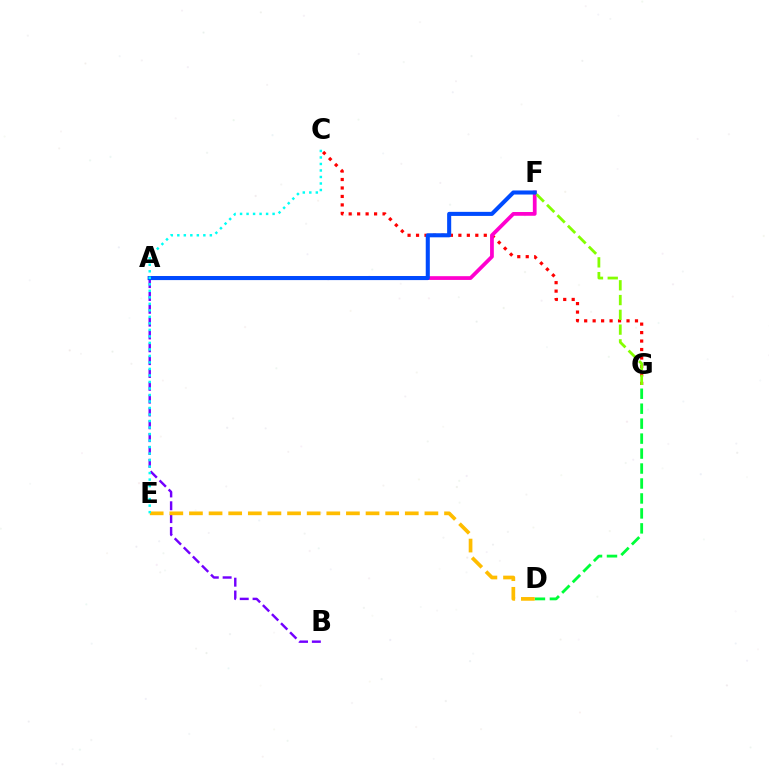{('C', 'G'): [{'color': '#ff0000', 'line_style': 'dotted', 'thickness': 2.3}], ('D', 'G'): [{'color': '#00ff39', 'line_style': 'dashed', 'thickness': 2.03}], ('A', 'B'): [{'color': '#7200ff', 'line_style': 'dashed', 'thickness': 1.74}], ('A', 'F'): [{'color': '#ff00cf', 'line_style': 'solid', 'thickness': 2.71}, {'color': '#004bff', 'line_style': 'solid', 'thickness': 2.93}], ('D', 'E'): [{'color': '#ffbd00', 'line_style': 'dashed', 'thickness': 2.67}], ('F', 'G'): [{'color': '#84ff00', 'line_style': 'dashed', 'thickness': 2.01}], ('C', 'E'): [{'color': '#00fff6', 'line_style': 'dotted', 'thickness': 1.77}]}